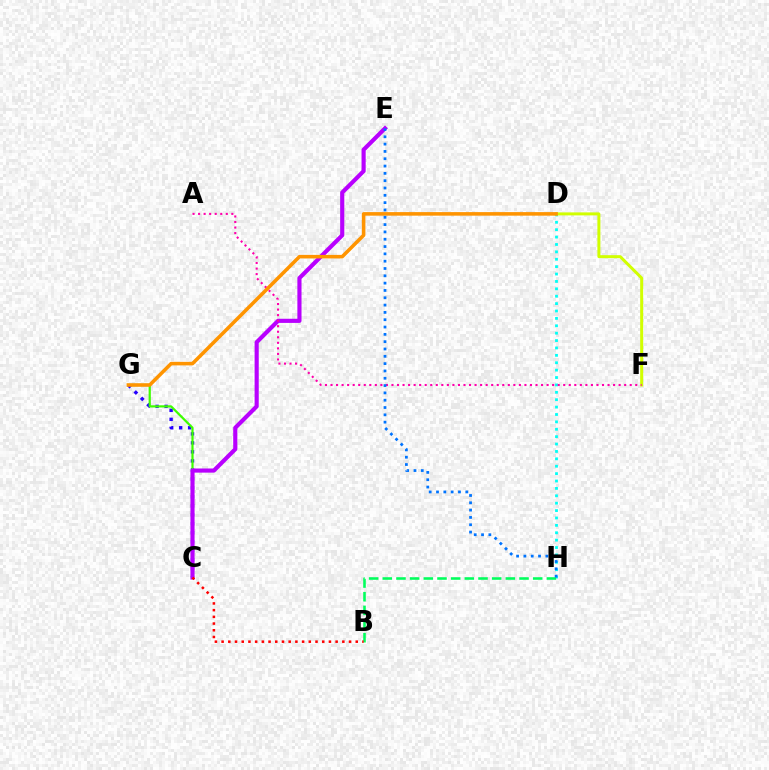{('D', 'H'): [{'color': '#00fff6', 'line_style': 'dotted', 'thickness': 2.01}], ('D', 'F'): [{'color': '#d1ff00', 'line_style': 'solid', 'thickness': 2.16}], ('B', 'H'): [{'color': '#00ff5c', 'line_style': 'dashed', 'thickness': 1.86}], ('C', 'G'): [{'color': '#2500ff', 'line_style': 'dotted', 'thickness': 2.44}, {'color': '#3dff00', 'line_style': 'solid', 'thickness': 1.59}], ('C', 'E'): [{'color': '#b900ff', 'line_style': 'solid', 'thickness': 2.98}], ('A', 'F'): [{'color': '#ff00ac', 'line_style': 'dotted', 'thickness': 1.51}], ('B', 'C'): [{'color': '#ff0000', 'line_style': 'dotted', 'thickness': 1.82}], ('D', 'G'): [{'color': '#ff9400', 'line_style': 'solid', 'thickness': 2.56}], ('E', 'H'): [{'color': '#0074ff', 'line_style': 'dotted', 'thickness': 1.99}]}